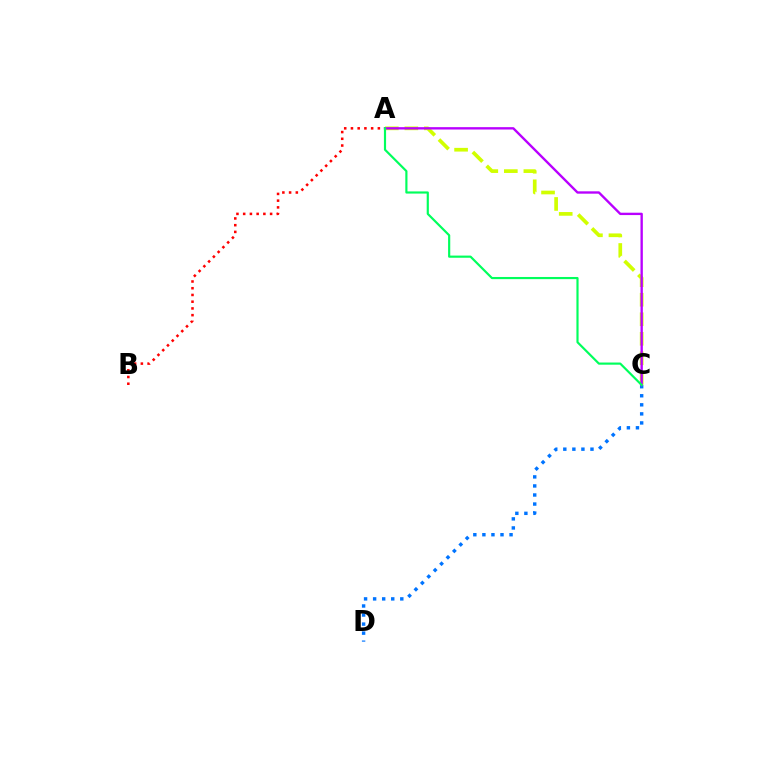{('C', 'D'): [{'color': '#0074ff', 'line_style': 'dotted', 'thickness': 2.46}], ('A', 'B'): [{'color': '#ff0000', 'line_style': 'dotted', 'thickness': 1.83}], ('A', 'C'): [{'color': '#d1ff00', 'line_style': 'dashed', 'thickness': 2.65}, {'color': '#b900ff', 'line_style': 'solid', 'thickness': 1.7}, {'color': '#00ff5c', 'line_style': 'solid', 'thickness': 1.56}]}